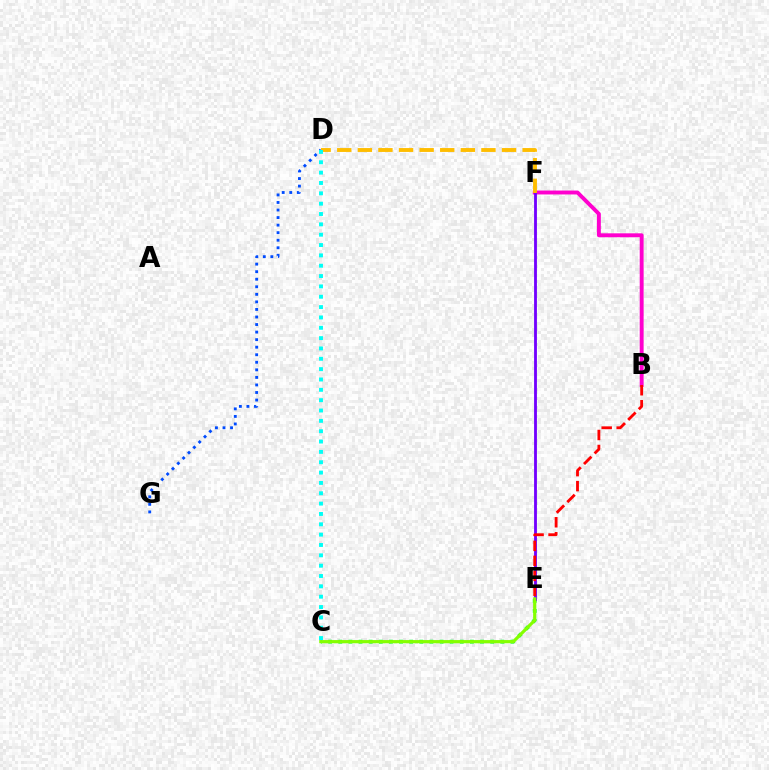{('D', 'G'): [{'color': '#004bff', 'line_style': 'dotted', 'thickness': 2.05}], ('B', 'F'): [{'color': '#ff00cf', 'line_style': 'solid', 'thickness': 2.81}], ('C', 'E'): [{'color': '#00ff39', 'line_style': 'dotted', 'thickness': 2.75}, {'color': '#84ff00', 'line_style': 'solid', 'thickness': 2.29}], ('E', 'F'): [{'color': '#7200ff', 'line_style': 'solid', 'thickness': 2.04}], ('D', 'F'): [{'color': '#ffbd00', 'line_style': 'dashed', 'thickness': 2.8}], ('C', 'D'): [{'color': '#00fff6', 'line_style': 'dotted', 'thickness': 2.81}], ('B', 'E'): [{'color': '#ff0000', 'line_style': 'dashed', 'thickness': 2.04}]}